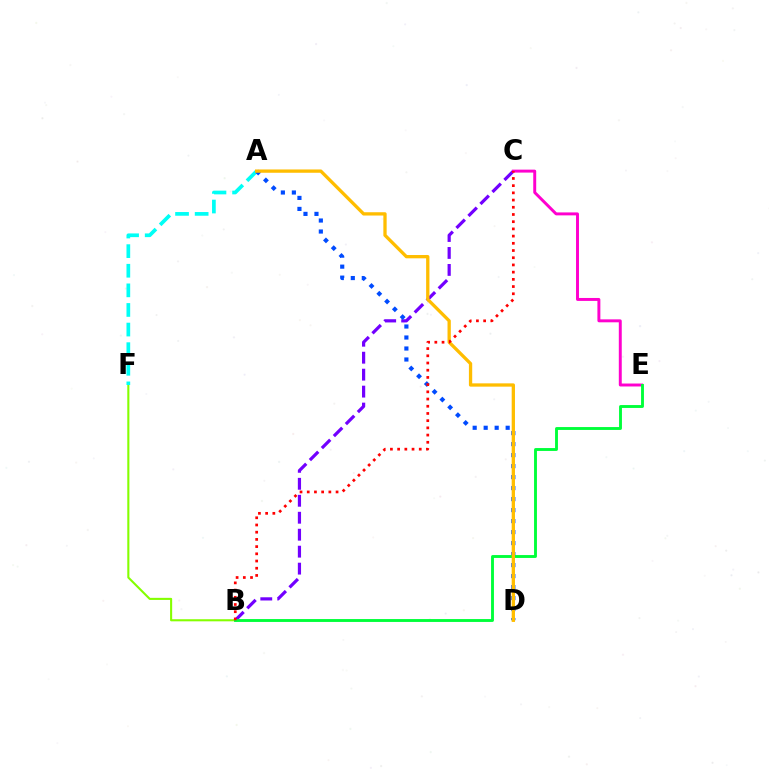{('B', 'C'): [{'color': '#7200ff', 'line_style': 'dashed', 'thickness': 2.3}, {'color': '#ff0000', 'line_style': 'dotted', 'thickness': 1.96}], ('C', 'E'): [{'color': '#ff00cf', 'line_style': 'solid', 'thickness': 2.12}], ('B', 'F'): [{'color': '#84ff00', 'line_style': 'solid', 'thickness': 1.51}], ('A', 'F'): [{'color': '#00fff6', 'line_style': 'dashed', 'thickness': 2.66}], ('A', 'D'): [{'color': '#004bff', 'line_style': 'dotted', 'thickness': 2.99}, {'color': '#ffbd00', 'line_style': 'solid', 'thickness': 2.38}], ('B', 'E'): [{'color': '#00ff39', 'line_style': 'solid', 'thickness': 2.07}]}